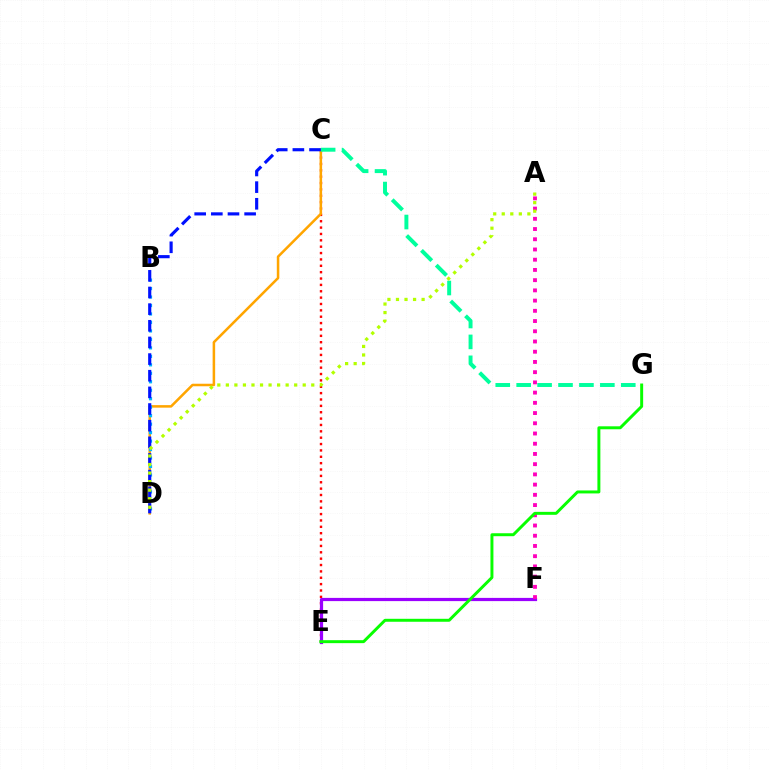{('C', 'E'): [{'color': '#ff0000', 'line_style': 'dotted', 'thickness': 1.73}], ('E', 'F'): [{'color': '#9b00ff', 'line_style': 'solid', 'thickness': 2.31}], ('C', 'D'): [{'color': '#ffa500', 'line_style': 'solid', 'thickness': 1.82}, {'color': '#0010ff', 'line_style': 'dashed', 'thickness': 2.26}], ('A', 'F'): [{'color': '#ff00bd', 'line_style': 'dotted', 'thickness': 2.78}], ('B', 'D'): [{'color': '#00b5ff', 'line_style': 'dotted', 'thickness': 2.3}], ('C', 'G'): [{'color': '#00ff9d', 'line_style': 'dashed', 'thickness': 2.84}], ('E', 'G'): [{'color': '#08ff00', 'line_style': 'solid', 'thickness': 2.13}], ('A', 'D'): [{'color': '#b3ff00', 'line_style': 'dotted', 'thickness': 2.32}]}